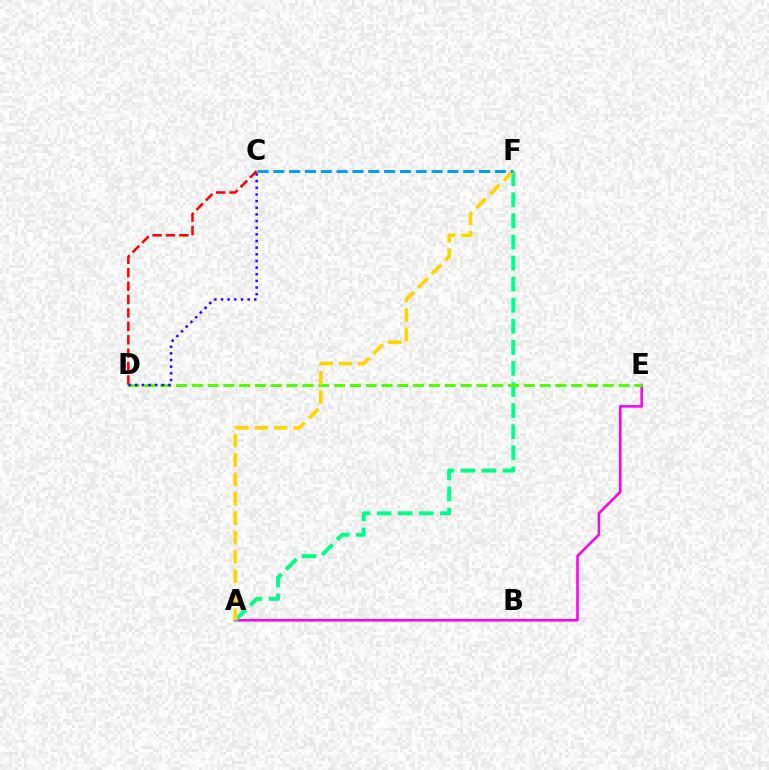{('A', 'E'): [{'color': '#ff00ed', 'line_style': 'solid', 'thickness': 1.85}], ('A', 'F'): [{'color': '#00ff86', 'line_style': 'dashed', 'thickness': 2.86}, {'color': '#ffd500', 'line_style': 'dashed', 'thickness': 2.64}], ('D', 'E'): [{'color': '#4fff00', 'line_style': 'dashed', 'thickness': 2.15}], ('C', 'D'): [{'color': '#ff0000', 'line_style': 'dashed', 'thickness': 1.82}, {'color': '#3700ff', 'line_style': 'dotted', 'thickness': 1.81}], ('C', 'F'): [{'color': '#009eff', 'line_style': 'dashed', 'thickness': 2.15}]}